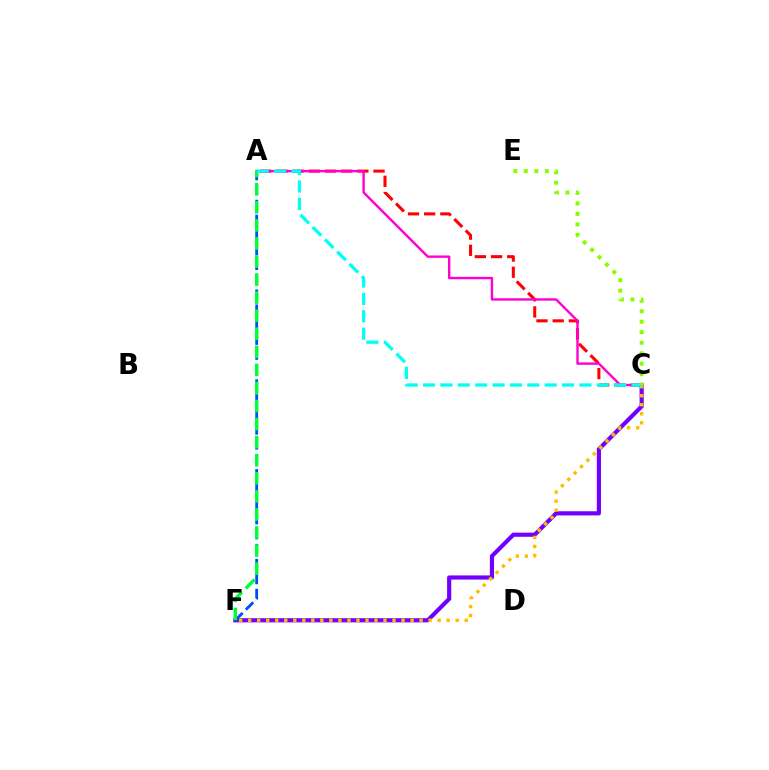{('A', 'C'): [{'color': '#ff0000', 'line_style': 'dashed', 'thickness': 2.2}, {'color': '#ff00cf', 'line_style': 'solid', 'thickness': 1.72}, {'color': '#00fff6', 'line_style': 'dashed', 'thickness': 2.36}], ('C', 'F'): [{'color': '#7200ff', 'line_style': 'solid', 'thickness': 2.99}, {'color': '#ffbd00', 'line_style': 'dotted', 'thickness': 2.45}], ('A', 'F'): [{'color': '#004bff', 'line_style': 'dashed', 'thickness': 2.03}, {'color': '#00ff39', 'line_style': 'dashed', 'thickness': 2.45}], ('C', 'E'): [{'color': '#84ff00', 'line_style': 'dotted', 'thickness': 2.85}]}